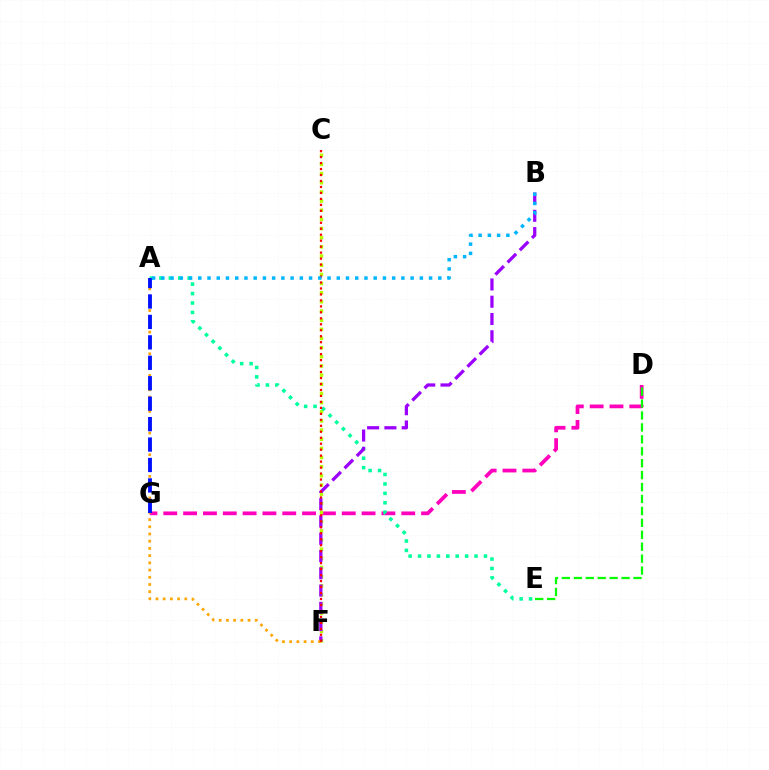{('D', 'G'): [{'color': '#ff00bd', 'line_style': 'dashed', 'thickness': 2.69}], ('C', 'F'): [{'color': '#b3ff00', 'line_style': 'dotted', 'thickness': 2.49}, {'color': '#ff0000', 'line_style': 'dotted', 'thickness': 1.62}], ('A', 'E'): [{'color': '#00ff9d', 'line_style': 'dotted', 'thickness': 2.56}], ('B', 'F'): [{'color': '#9b00ff', 'line_style': 'dashed', 'thickness': 2.35}], ('A', 'F'): [{'color': '#ffa500', 'line_style': 'dotted', 'thickness': 1.96}], ('A', 'G'): [{'color': '#0010ff', 'line_style': 'dashed', 'thickness': 2.78}], ('A', 'B'): [{'color': '#00b5ff', 'line_style': 'dotted', 'thickness': 2.51}], ('D', 'E'): [{'color': '#08ff00', 'line_style': 'dashed', 'thickness': 1.62}]}